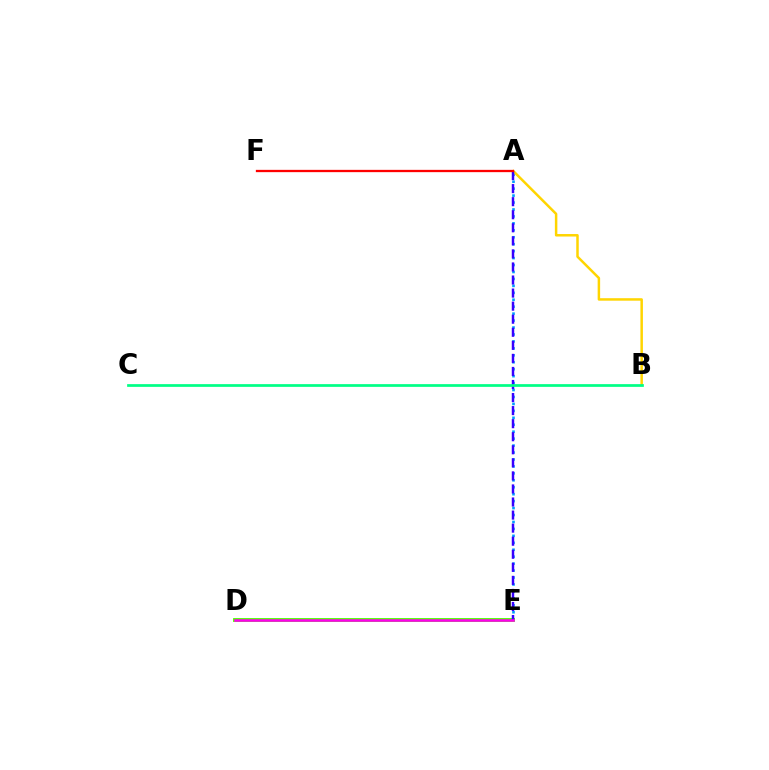{('A', 'E'): [{'color': '#009eff', 'line_style': 'dotted', 'thickness': 1.89}, {'color': '#3700ff', 'line_style': 'dashed', 'thickness': 1.77}], ('A', 'B'): [{'color': '#ffd500', 'line_style': 'solid', 'thickness': 1.79}], ('D', 'E'): [{'color': '#4fff00', 'line_style': 'solid', 'thickness': 2.78}, {'color': '#ff00ed', 'line_style': 'solid', 'thickness': 1.84}], ('B', 'C'): [{'color': '#00ff86', 'line_style': 'solid', 'thickness': 1.96}], ('A', 'F'): [{'color': '#ff0000', 'line_style': 'solid', 'thickness': 1.65}]}